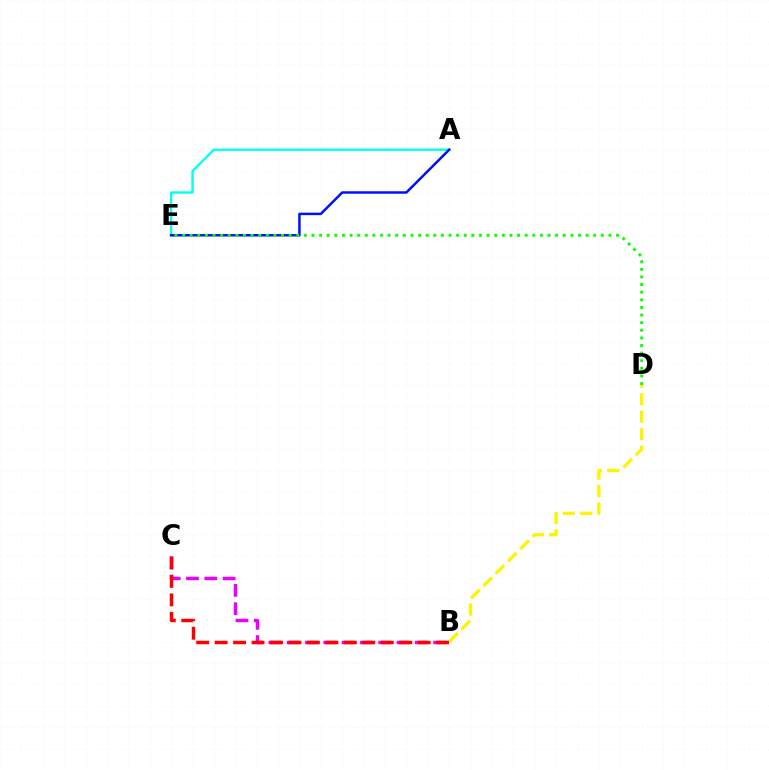{('B', 'D'): [{'color': '#fcf500', 'line_style': 'dashed', 'thickness': 2.37}], ('A', 'E'): [{'color': '#00fff6', 'line_style': 'solid', 'thickness': 1.68}, {'color': '#0010ff', 'line_style': 'solid', 'thickness': 1.79}], ('B', 'C'): [{'color': '#ee00ff', 'line_style': 'dashed', 'thickness': 2.49}, {'color': '#ff0000', 'line_style': 'dashed', 'thickness': 2.51}], ('D', 'E'): [{'color': '#08ff00', 'line_style': 'dotted', 'thickness': 2.07}]}